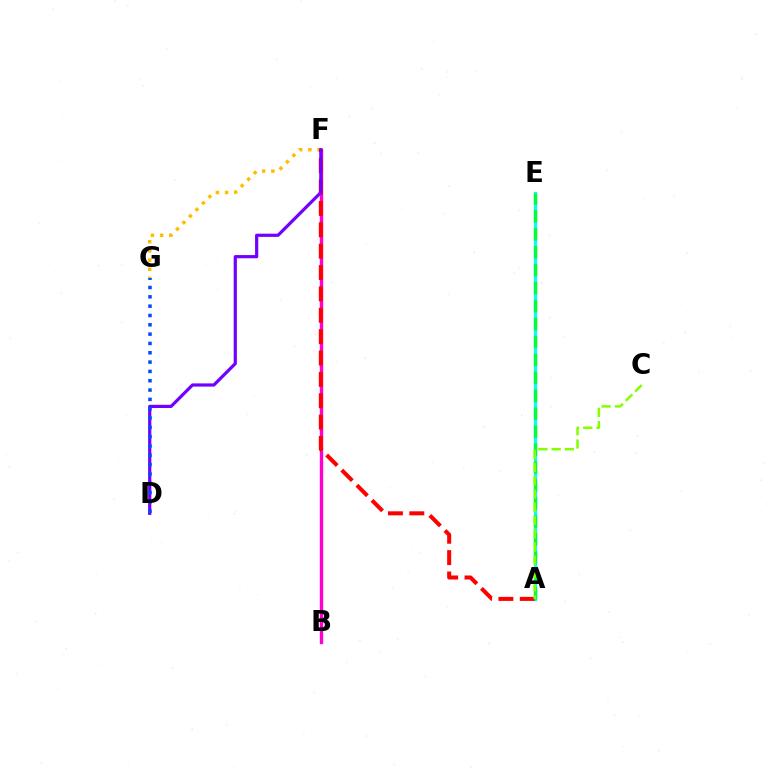{('F', 'G'): [{'color': '#ffbd00', 'line_style': 'dotted', 'thickness': 2.5}], ('B', 'F'): [{'color': '#ff00cf', 'line_style': 'solid', 'thickness': 2.43}], ('A', 'E'): [{'color': '#00fff6', 'line_style': 'solid', 'thickness': 2.33}, {'color': '#00ff39', 'line_style': 'dashed', 'thickness': 2.44}], ('A', 'F'): [{'color': '#ff0000', 'line_style': 'dashed', 'thickness': 2.9}], ('D', 'F'): [{'color': '#7200ff', 'line_style': 'solid', 'thickness': 2.3}], ('A', 'C'): [{'color': '#84ff00', 'line_style': 'dashed', 'thickness': 1.8}], ('D', 'G'): [{'color': '#004bff', 'line_style': 'dotted', 'thickness': 2.53}]}